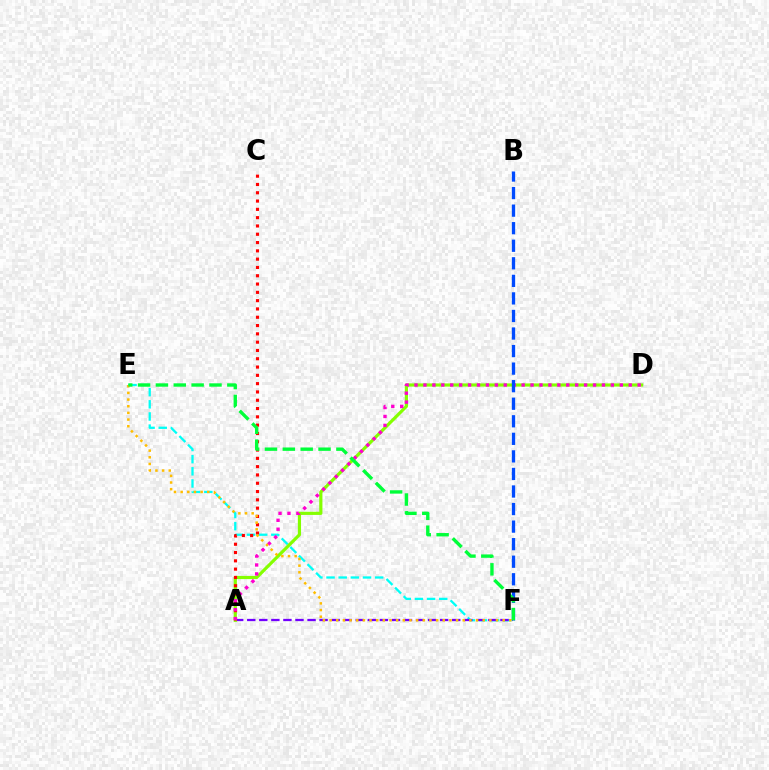{('E', 'F'): [{'color': '#00fff6', 'line_style': 'dashed', 'thickness': 1.65}, {'color': '#ffbd00', 'line_style': 'dotted', 'thickness': 1.81}, {'color': '#00ff39', 'line_style': 'dashed', 'thickness': 2.43}], ('A', 'F'): [{'color': '#7200ff', 'line_style': 'dashed', 'thickness': 1.64}], ('A', 'D'): [{'color': '#84ff00', 'line_style': 'solid', 'thickness': 2.29}, {'color': '#ff00cf', 'line_style': 'dotted', 'thickness': 2.42}], ('A', 'C'): [{'color': '#ff0000', 'line_style': 'dotted', 'thickness': 2.25}], ('B', 'F'): [{'color': '#004bff', 'line_style': 'dashed', 'thickness': 2.38}]}